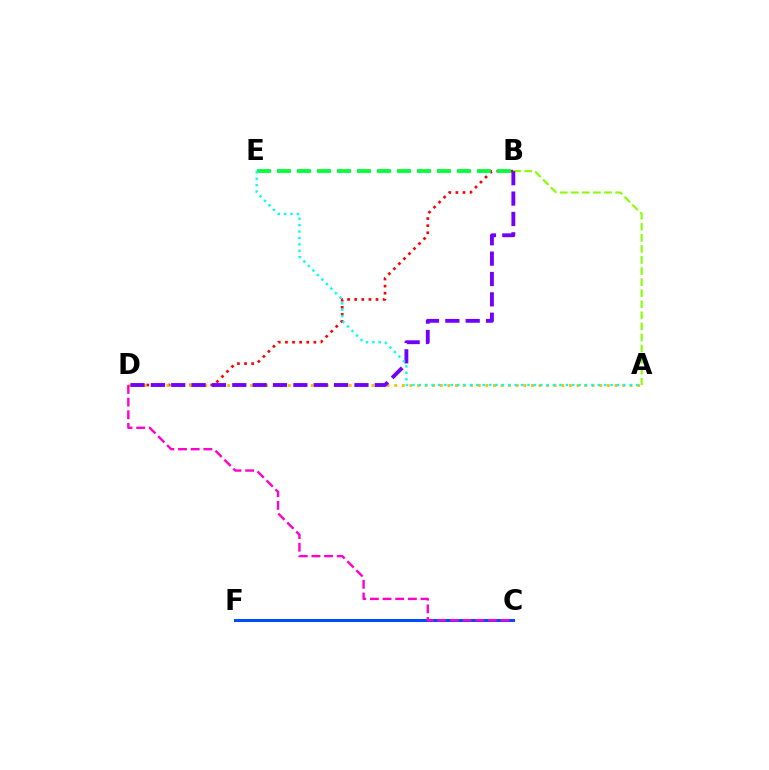{('B', 'D'): [{'color': '#ff0000', 'line_style': 'dotted', 'thickness': 1.93}, {'color': '#7200ff', 'line_style': 'dashed', 'thickness': 2.77}], ('A', 'B'): [{'color': '#84ff00', 'line_style': 'dashed', 'thickness': 1.5}], ('A', 'D'): [{'color': '#ffbd00', 'line_style': 'dotted', 'thickness': 2.06}], ('C', 'F'): [{'color': '#004bff', 'line_style': 'solid', 'thickness': 2.18}], ('B', 'E'): [{'color': '#00ff39', 'line_style': 'dashed', 'thickness': 2.72}], ('C', 'D'): [{'color': '#ff00cf', 'line_style': 'dashed', 'thickness': 1.72}], ('A', 'E'): [{'color': '#00fff6', 'line_style': 'dotted', 'thickness': 1.74}]}